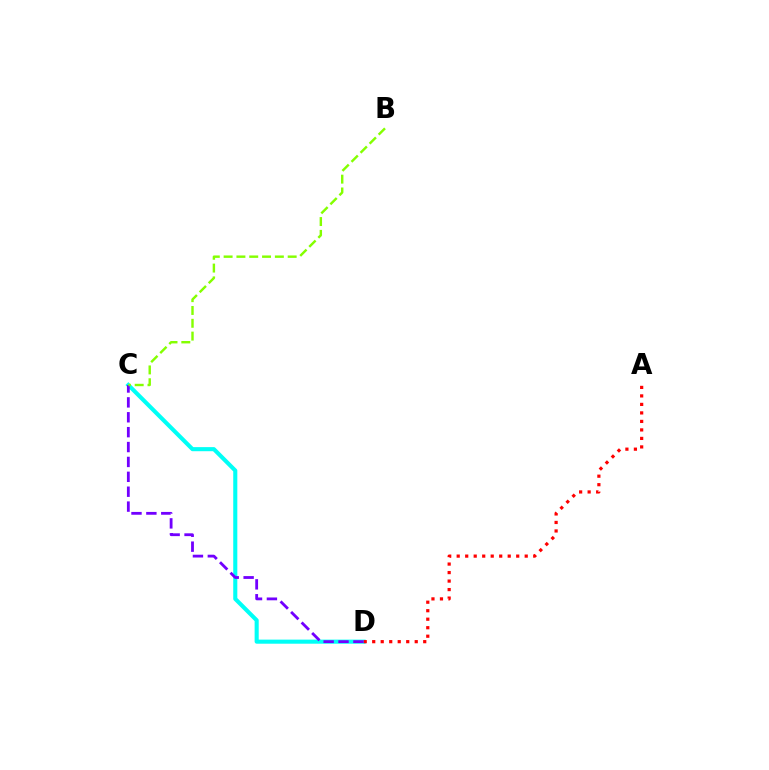{('C', 'D'): [{'color': '#00fff6', 'line_style': 'solid', 'thickness': 2.94}, {'color': '#7200ff', 'line_style': 'dashed', 'thickness': 2.02}], ('A', 'D'): [{'color': '#ff0000', 'line_style': 'dotted', 'thickness': 2.31}], ('B', 'C'): [{'color': '#84ff00', 'line_style': 'dashed', 'thickness': 1.74}]}